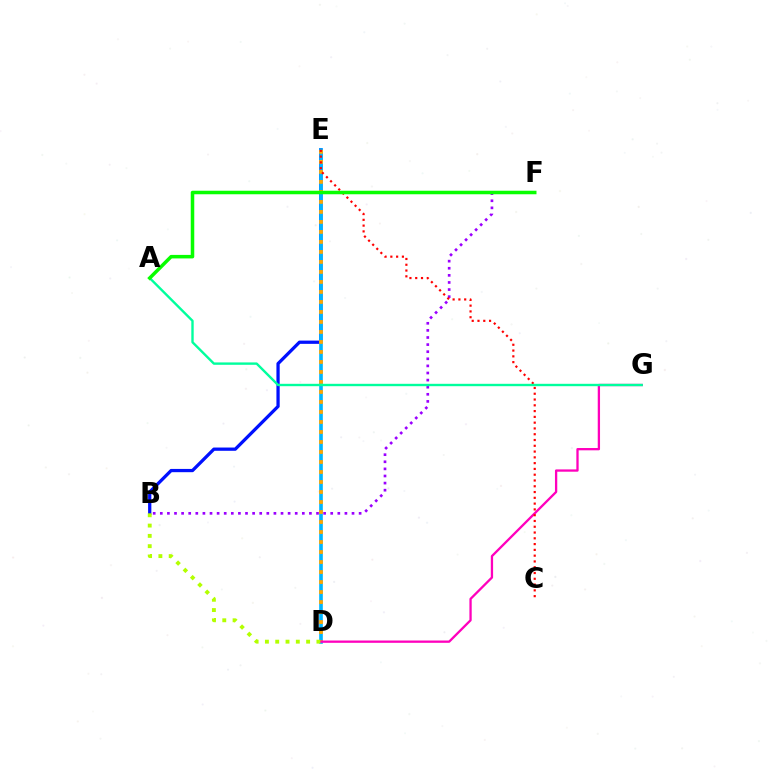{('B', 'E'): [{'color': '#0010ff', 'line_style': 'solid', 'thickness': 2.35}], ('D', 'E'): [{'color': '#00b5ff', 'line_style': 'solid', 'thickness': 2.62}, {'color': '#ffa500', 'line_style': 'dotted', 'thickness': 2.72}], ('D', 'G'): [{'color': '#ff00bd', 'line_style': 'solid', 'thickness': 1.65}], ('B', 'F'): [{'color': '#9b00ff', 'line_style': 'dotted', 'thickness': 1.93}], ('C', 'E'): [{'color': '#ff0000', 'line_style': 'dotted', 'thickness': 1.57}], ('A', 'G'): [{'color': '#00ff9d', 'line_style': 'solid', 'thickness': 1.72}], ('B', 'D'): [{'color': '#b3ff00', 'line_style': 'dotted', 'thickness': 2.8}], ('A', 'F'): [{'color': '#08ff00', 'line_style': 'solid', 'thickness': 2.53}]}